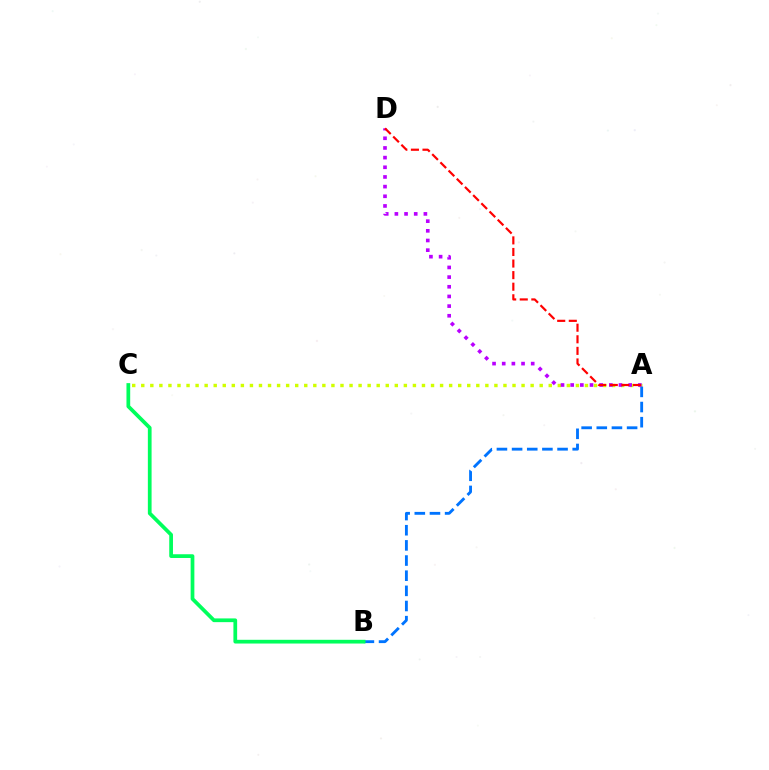{('A', 'C'): [{'color': '#d1ff00', 'line_style': 'dotted', 'thickness': 2.46}], ('A', 'B'): [{'color': '#0074ff', 'line_style': 'dashed', 'thickness': 2.06}], ('A', 'D'): [{'color': '#b900ff', 'line_style': 'dotted', 'thickness': 2.63}, {'color': '#ff0000', 'line_style': 'dashed', 'thickness': 1.57}], ('B', 'C'): [{'color': '#00ff5c', 'line_style': 'solid', 'thickness': 2.69}]}